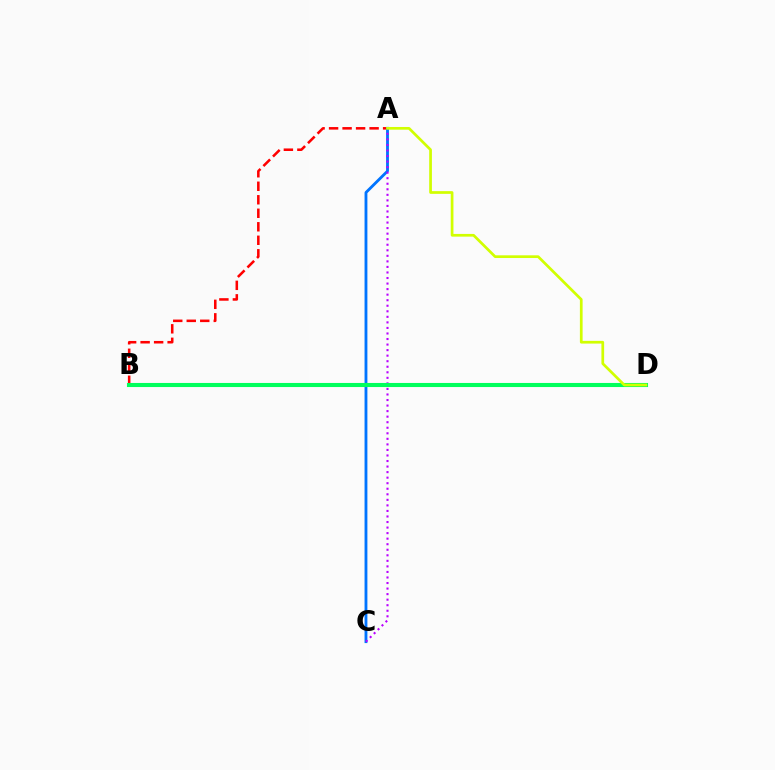{('A', 'B'): [{'color': '#ff0000', 'line_style': 'dashed', 'thickness': 1.83}], ('A', 'C'): [{'color': '#0074ff', 'line_style': 'solid', 'thickness': 2.04}, {'color': '#b900ff', 'line_style': 'dotted', 'thickness': 1.51}], ('B', 'D'): [{'color': '#00ff5c', 'line_style': 'solid', 'thickness': 2.94}], ('A', 'D'): [{'color': '#d1ff00', 'line_style': 'solid', 'thickness': 1.95}]}